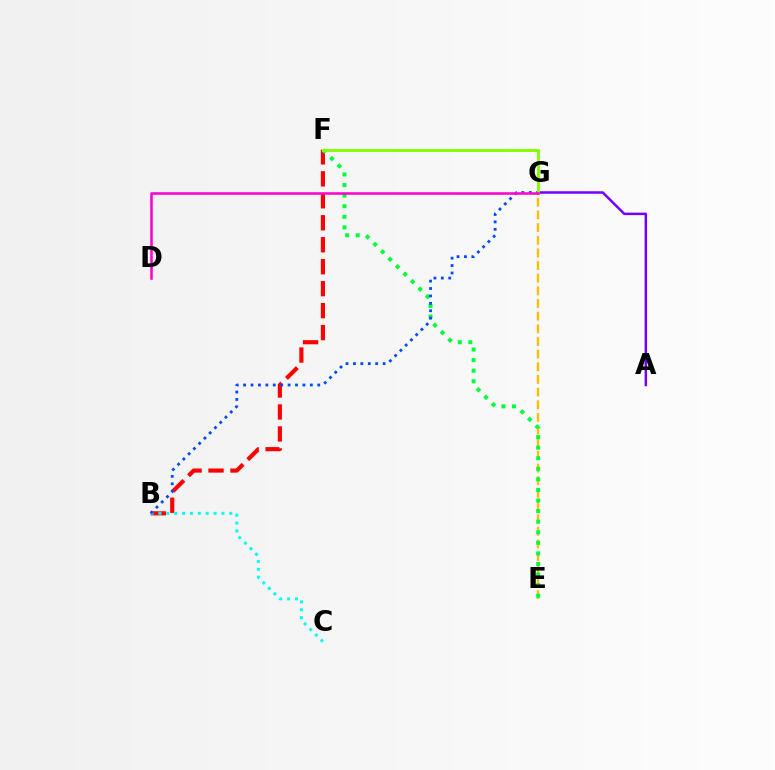{('B', 'F'): [{'color': '#ff0000', 'line_style': 'dashed', 'thickness': 2.98}], ('A', 'G'): [{'color': '#7200ff', 'line_style': 'solid', 'thickness': 1.79}], ('E', 'G'): [{'color': '#ffbd00', 'line_style': 'dashed', 'thickness': 1.72}], ('E', 'F'): [{'color': '#00ff39', 'line_style': 'dotted', 'thickness': 2.87}], ('B', 'C'): [{'color': '#00fff6', 'line_style': 'dotted', 'thickness': 2.14}], ('B', 'G'): [{'color': '#004bff', 'line_style': 'dotted', 'thickness': 2.01}], ('F', 'G'): [{'color': '#84ff00', 'line_style': 'solid', 'thickness': 2.09}], ('D', 'G'): [{'color': '#ff00cf', 'line_style': 'solid', 'thickness': 1.83}]}